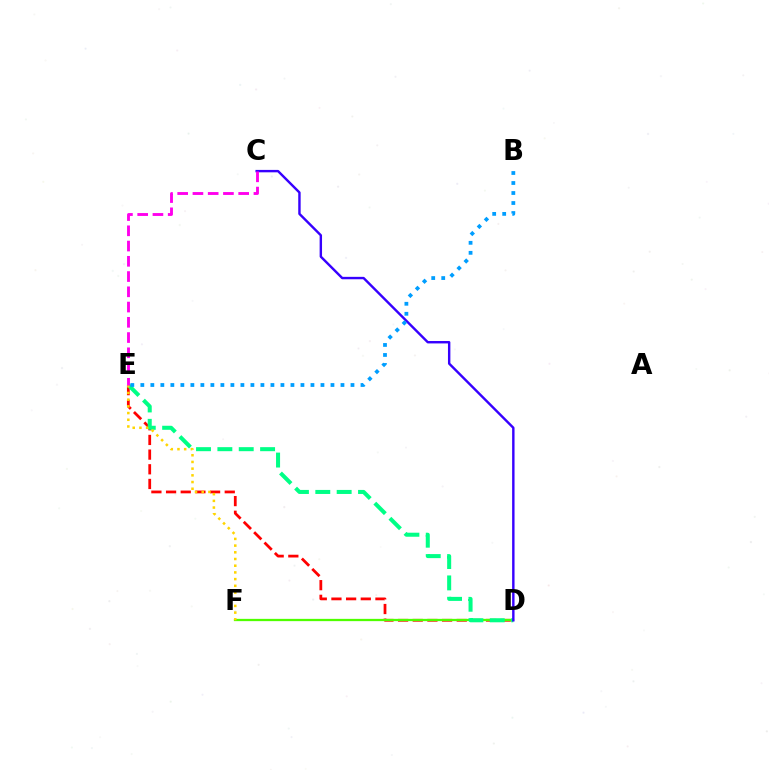{('D', 'E'): [{'color': '#ff0000', 'line_style': 'dashed', 'thickness': 1.99}, {'color': '#00ff86', 'line_style': 'dashed', 'thickness': 2.9}], ('D', 'F'): [{'color': '#4fff00', 'line_style': 'solid', 'thickness': 1.64}], ('C', 'D'): [{'color': '#3700ff', 'line_style': 'solid', 'thickness': 1.74}], ('E', 'F'): [{'color': '#ffd500', 'line_style': 'dotted', 'thickness': 1.82}], ('C', 'E'): [{'color': '#ff00ed', 'line_style': 'dashed', 'thickness': 2.07}], ('B', 'E'): [{'color': '#009eff', 'line_style': 'dotted', 'thickness': 2.72}]}